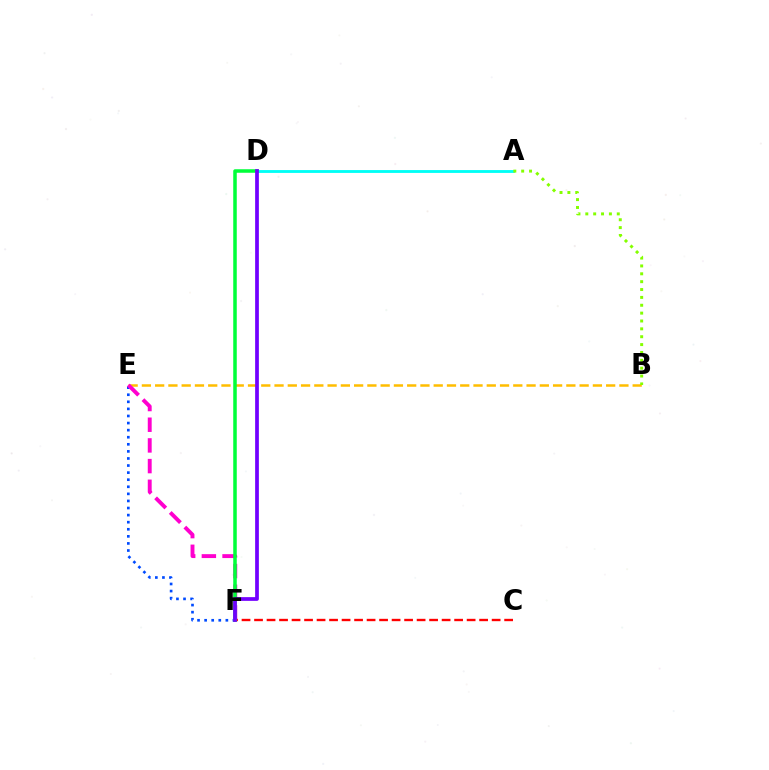{('A', 'D'): [{'color': '#00fff6', 'line_style': 'solid', 'thickness': 2.05}], ('C', 'F'): [{'color': '#ff0000', 'line_style': 'dashed', 'thickness': 1.7}], ('E', 'F'): [{'color': '#004bff', 'line_style': 'dotted', 'thickness': 1.92}, {'color': '#ff00cf', 'line_style': 'dashed', 'thickness': 2.81}], ('B', 'E'): [{'color': '#ffbd00', 'line_style': 'dashed', 'thickness': 1.8}], ('A', 'B'): [{'color': '#84ff00', 'line_style': 'dotted', 'thickness': 2.14}], ('D', 'F'): [{'color': '#00ff39', 'line_style': 'solid', 'thickness': 2.54}, {'color': '#7200ff', 'line_style': 'solid', 'thickness': 2.69}]}